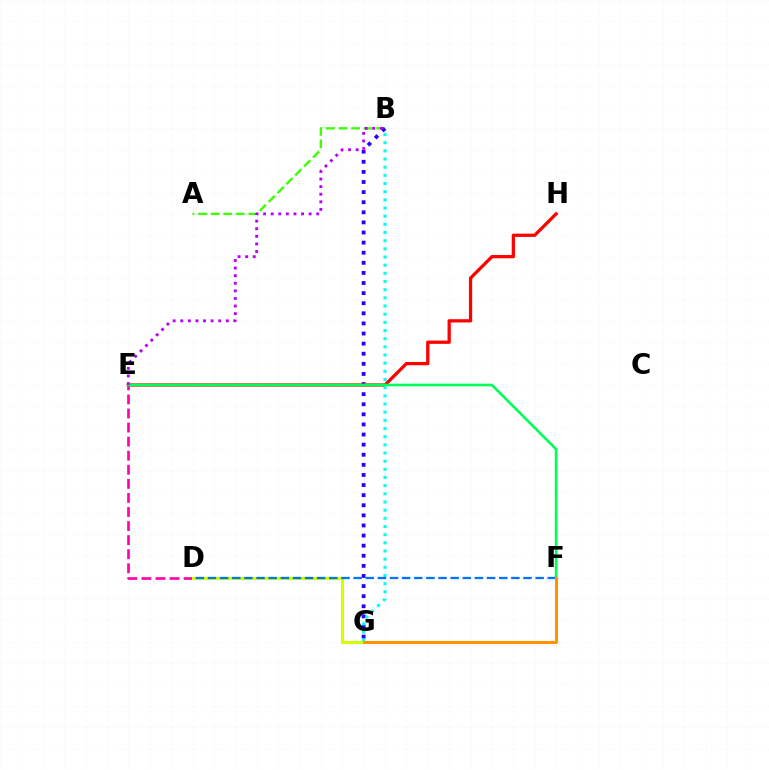{('A', 'B'): [{'color': '#3dff00', 'line_style': 'dashed', 'thickness': 1.71}], ('B', 'G'): [{'color': '#2500ff', 'line_style': 'dotted', 'thickness': 2.74}, {'color': '#00fff6', 'line_style': 'dotted', 'thickness': 2.22}], ('D', 'E'): [{'color': '#ff00ac', 'line_style': 'dashed', 'thickness': 1.91}], ('E', 'H'): [{'color': '#ff0000', 'line_style': 'solid', 'thickness': 2.35}], ('E', 'F'): [{'color': '#00ff5c', 'line_style': 'solid', 'thickness': 1.9}], ('D', 'G'): [{'color': '#d1ff00', 'line_style': 'solid', 'thickness': 2.2}], ('B', 'E'): [{'color': '#b900ff', 'line_style': 'dotted', 'thickness': 2.06}], ('D', 'F'): [{'color': '#0074ff', 'line_style': 'dashed', 'thickness': 1.65}], ('F', 'G'): [{'color': '#ff9400', 'line_style': 'solid', 'thickness': 2.22}]}